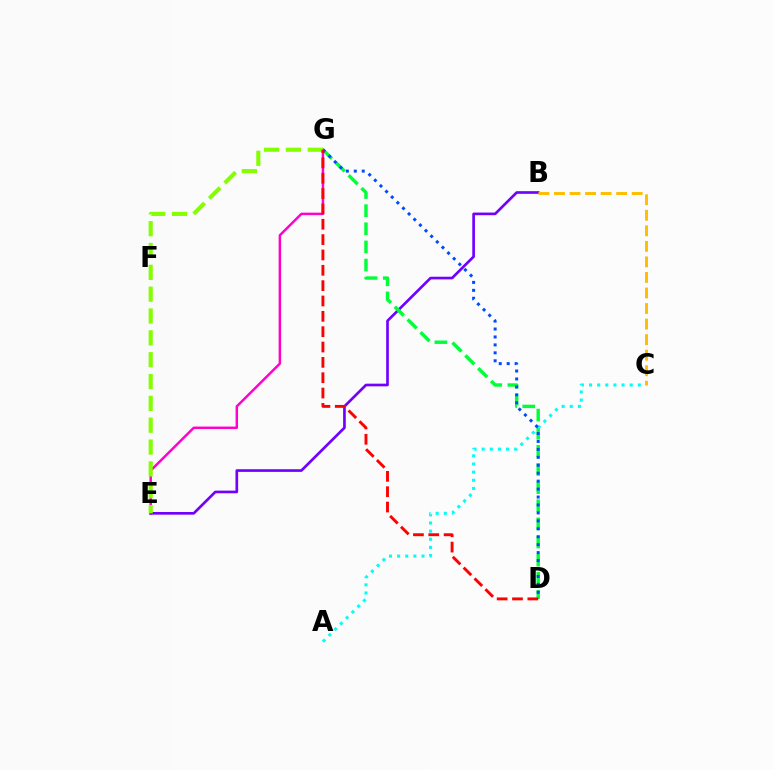{('E', 'G'): [{'color': '#ff00cf', 'line_style': 'solid', 'thickness': 1.77}, {'color': '#84ff00', 'line_style': 'dashed', 'thickness': 2.97}], ('B', 'E'): [{'color': '#7200ff', 'line_style': 'solid', 'thickness': 1.92}], ('B', 'C'): [{'color': '#ffbd00', 'line_style': 'dashed', 'thickness': 2.11}], ('D', 'G'): [{'color': '#00ff39', 'line_style': 'dashed', 'thickness': 2.46}, {'color': '#004bff', 'line_style': 'dotted', 'thickness': 2.16}, {'color': '#ff0000', 'line_style': 'dashed', 'thickness': 2.08}], ('A', 'C'): [{'color': '#00fff6', 'line_style': 'dotted', 'thickness': 2.21}]}